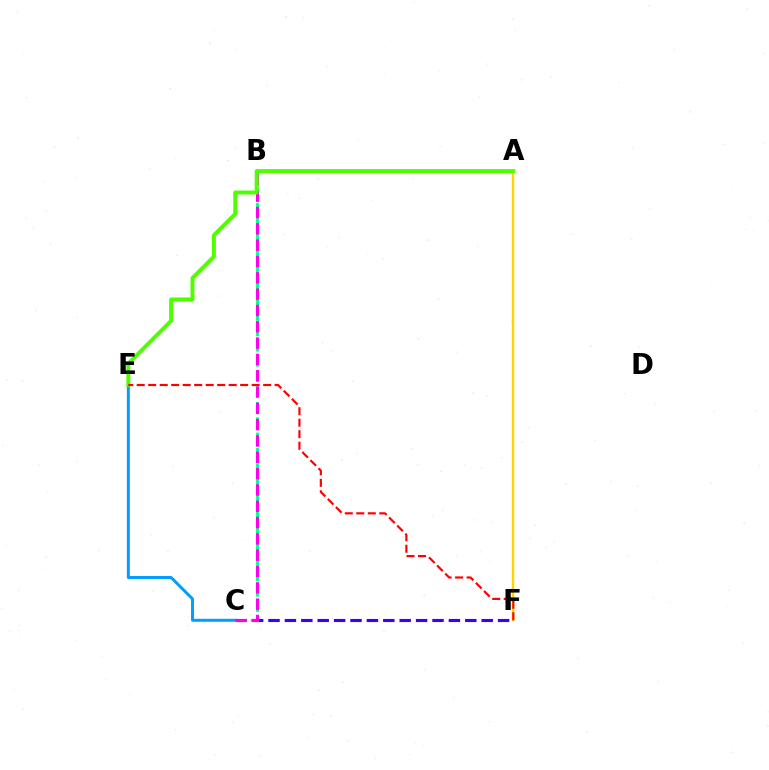{('C', 'E'): [{'color': '#009eff', 'line_style': 'solid', 'thickness': 2.13}], ('C', 'F'): [{'color': '#3700ff', 'line_style': 'dashed', 'thickness': 2.23}], ('B', 'C'): [{'color': '#00ff86', 'line_style': 'dashed', 'thickness': 2.08}, {'color': '#ff00ed', 'line_style': 'dashed', 'thickness': 2.22}], ('A', 'F'): [{'color': '#ffd500', 'line_style': 'solid', 'thickness': 1.76}], ('A', 'E'): [{'color': '#4fff00', 'line_style': 'solid', 'thickness': 2.86}], ('E', 'F'): [{'color': '#ff0000', 'line_style': 'dashed', 'thickness': 1.56}]}